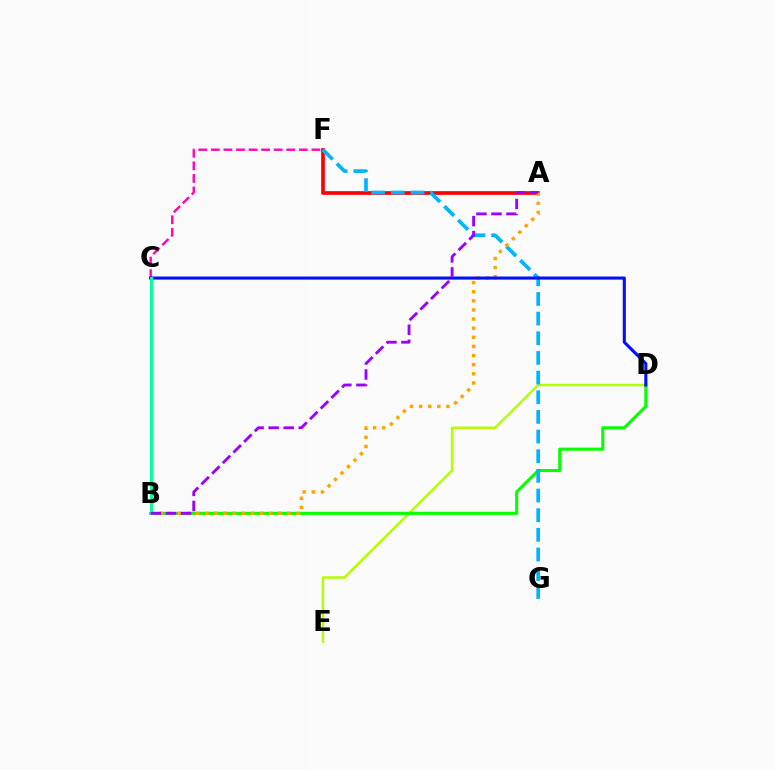{('A', 'F'): [{'color': '#ff0000', 'line_style': 'solid', 'thickness': 2.66}], ('D', 'E'): [{'color': '#b3ff00', 'line_style': 'solid', 'thickness': 1.79}], ('B', 'D'): [{'color': '#08ff00', 'line_style': 'solid', 'thickness': 2.22}], ('C', 'F'): [{'color': '#ff00bd', 'line_style': 'dashed', 'thickness': 1.71}], ('F', 'G'): [{'color': '#00b5ff', 'line_style': 'dashed', 'thickness': 2.67}], ('A', 'B'): [{'color': '#ffa500', 'line_style': 'dotted', 'thickness': 2.48}, {'color': '#9b00ff', 'line_style': 'dashed', 'thickness': 2.04}], ('C', 'D'): [{'color': '#0010ff', 'line_style': 'solid', 'thickness': 2.22}], ('B', 'C'): [{'color': '#00ff9d', 'line_style': 'solid', 'thickness': 2.1}]}